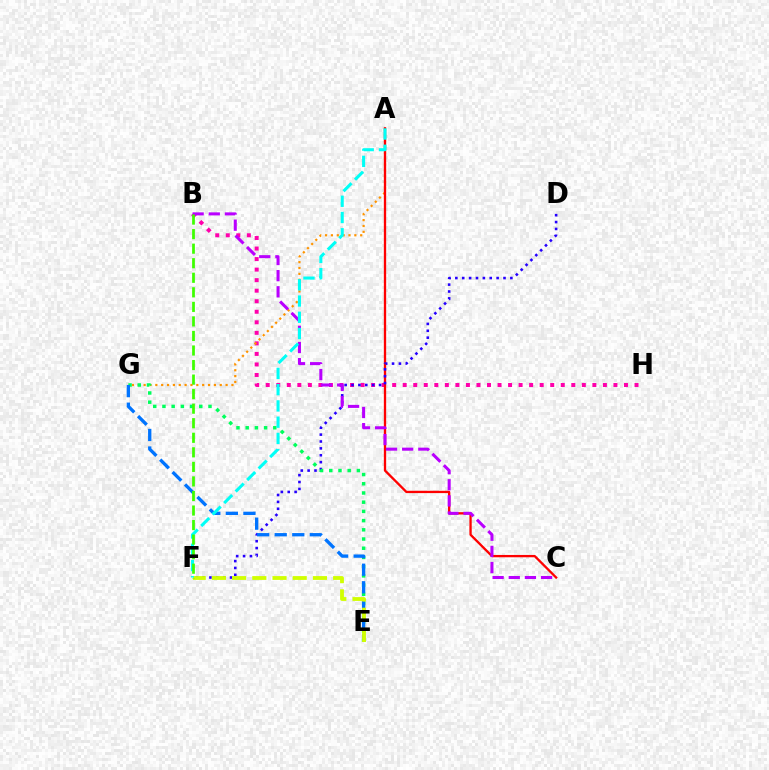{('B', 'H'): [{'color': '#ff00ac', 'line_style': 'dotted', 'thickness': 2.86}], ('A', 'G'): [{'color': '#ff9400', 'line_style': 'dotted', 'thickness': 1.59}], ('A', 'C'): [{'color': '#ff0000', 'line_style': 'solid', 'thickness': 1.67}], ('D', 'F'): [{'color': '#2500ff', 'line_style': 'dotted', 'thickness': 1.87}], ('E', 'G'): [{'color': '#00ff5c', 'line_style': 'dotted', 'thickness': 2.5}, {'color': '#0074ff', 'line_style': 'dashed', 'thickness': 2.39}], ('B', 'C'): [{'color': '#b900ff', 'line_style': 'dashed', 'thickness': 2.19}], ('E', 'F'): [{'color': '#d1ff00', 'line_style': 'dashed', 'thickness': 2.74}], ('A', 'F'): [{'color': '#00fff6', 'line_style': 'dashed', 'thickness': 2.21}], ('B', 'F'): [{'color': '#3dff00', 'line_style': 'dashed', 'thickness': 1.98}]}